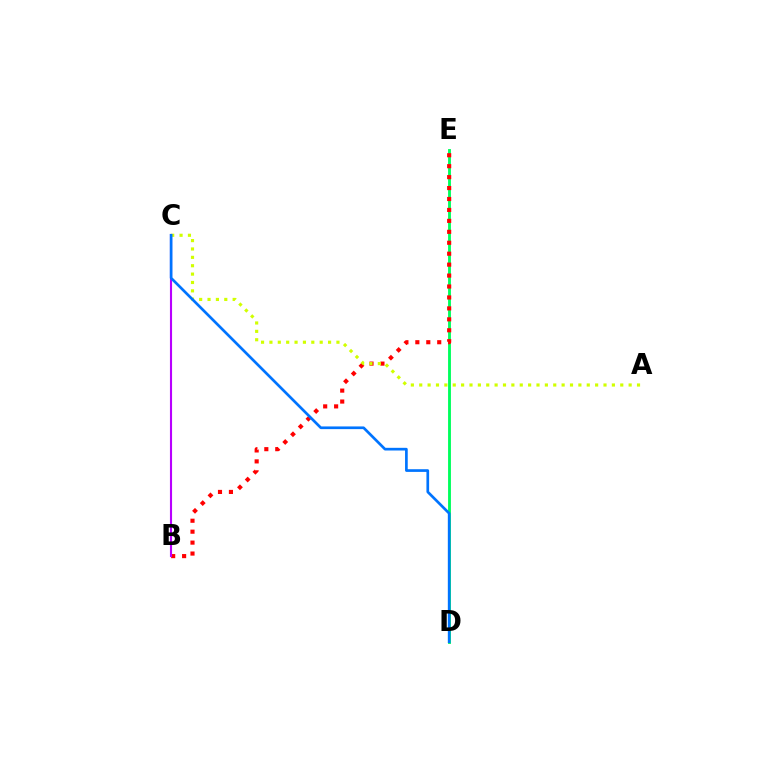{('D', 'E'): [{'color': '#00ff5c', 'line_style': 'solid', 'thickness': 2.07}], ('B', 'E'): [{'color': '#ff0000', 'line_style': 'dotted', 'thickness': 2.97}], ('B', 'C'): [{'color': '#b900ff', 'line_style': 'solid', 'thickness': 1.52}], ('A', 'C'): [{'color': '#d1ff00', 'line_style': 'dotted', 'thickness': 2.28}], ('C', 'D'): [{'color': '#0074ff', 'line_style': 'solid', 'thickness': 1.93}]}